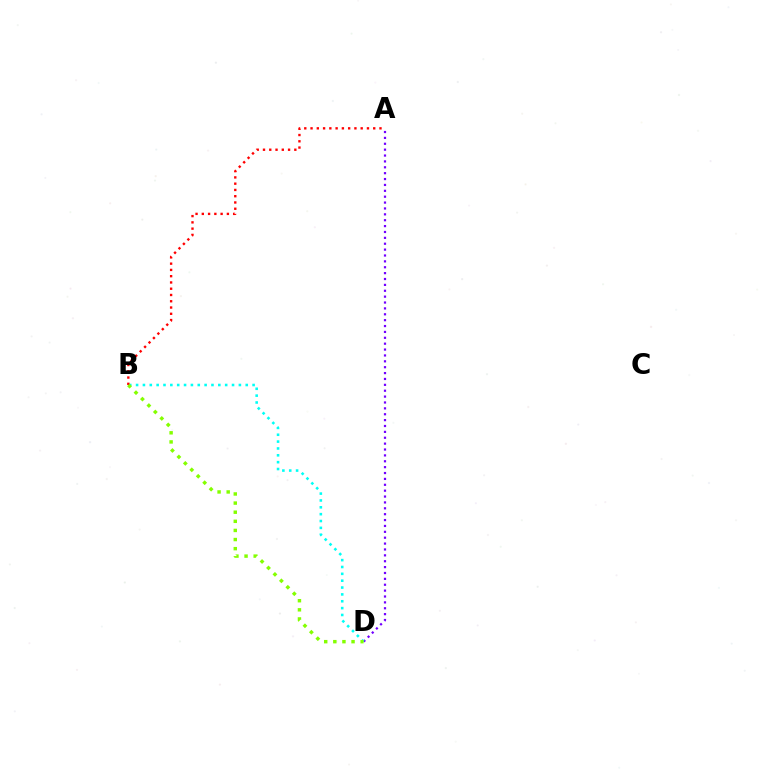{('A', 'D'): [{'color': '#7200ff', 'line_style': 'dotted', 'thickness': 1.6}], ('B', 'D'): [{'color': '#00fff6', 'line_style': 'dotted', 'thickness': 1.86}, {'color': '#84ff00', 'line_style': 'dotted', 'thickness': 2.48}], ('A', 'B'): [{'color': '#ff0000', 'line_style': 'dotted', 'thickness': 1.7}]}